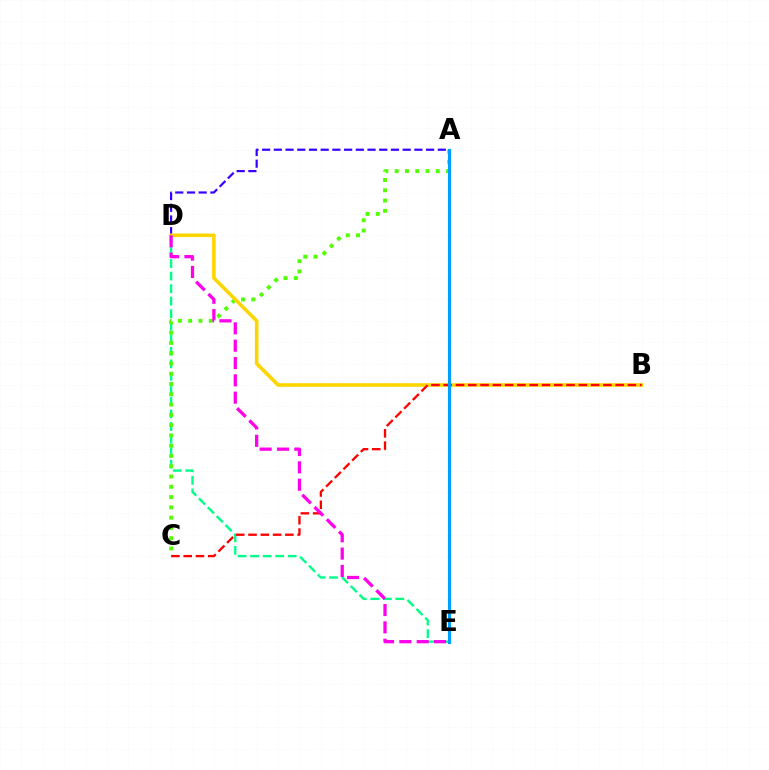{('D', 'E'): [{'color': '#00ff86', 'line_style': 'dashed', 'thickness': 1.7}, {'color': '#ff00ed', 'line_style': 'dashed', 'thickness': 2.35}], ('A', 'C'): [{'color': '#4fff00', 'line_style': 'dotted', 'thickness': 2.79}], ('A', 'D'): [{'color': '#3700ff', 'line_style': 'dashed', 'thickness': 1.59}], ('B', 'D'): [{'color': '#ffd500', 'line_style': 'solid', 'thickness': 2.57}], ('B', 'C'): [{'color': '#ff0000', 'line_style': 'dashed', 'thickness': 1.67}], ('A', 'E'): [{'color': '#009eff', 'line_style': 'solid', 'thickness': 2.27}]}